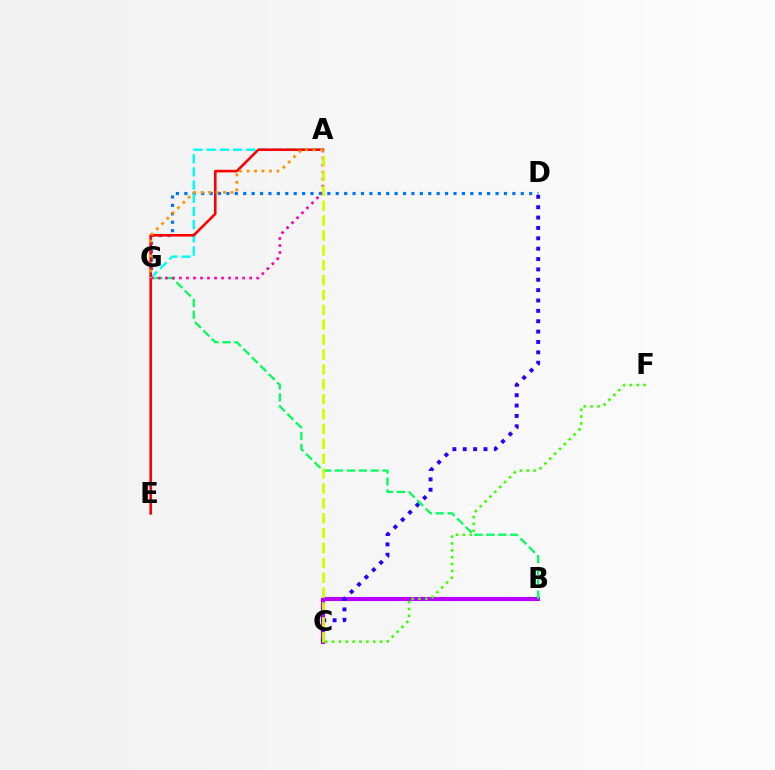{('B', 'C'): [{'color': '#b900ff', 'line_style': 'solid', 'thickness': 2.94}], ('D', 'G'): [{'color': '#0074ff', 'line_style': 'dotted', 'thickness': 2.29}], ('B', 'G'): [{'color': '#00ff5c', 'line_style': 'dashed', 'thickness': 1.62}], ('C', 'F'): [{'color': '#3dff00', 'line_style': 'dotted', 'thickness': 1.86}], ('A', 'G'): [{'color': '#00fff6', 'line_style': 'dashed', 'thickness': 1.79}, {'color': '#ff00ac', 'line_style': 'dotted', 'thickness': 1.91}, {'color': '#ff9400', 'line_style': 'dotted', 'thickness': 2.03}], ('C', 'D'): [{'color': '#2500ff', 'line_style': 'dotted', 'thickness': 2.82}], ('A', 'E'): [{'color': '#ff0000', 'line_style': 'solid', 'thickness': 1.86}], ('A', 'C'): [{'color': '#d1ff00', 'line_style': 'dashed', 'thickness': 2.02}]}